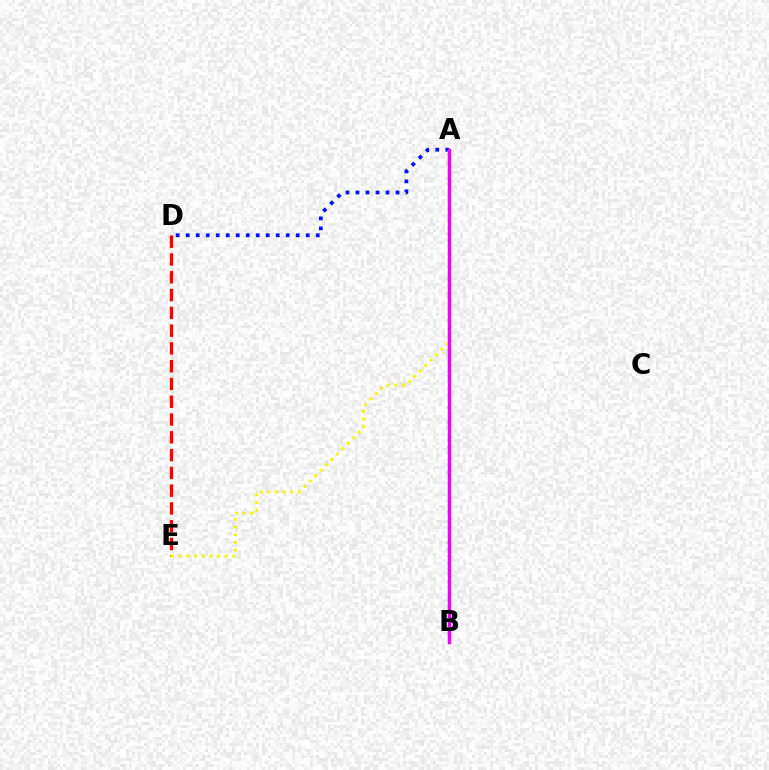{('A', 'B'): [{'color': '#00fff6', 'line_style': 'dotted', 'thickness': 1.64}, {'color': '#08ff00', 'line_style': 'dotted', 'thickness': 1.74}, {'color': '#ee00ff', 'line_style': 'solid', 'thickness': 2.45}], ('D', 'E'): [{'color': '#ff0000', 'line_style': 'dashed', 'thickness': 2.42}], ('A', 'D'): [{'color': '#0010ff', 'line_style': 'dotted', 'thickness': 2.72}], ('A', 'E'): [{'color': '#fcf500', 'line_style': 'dotted', 'thickness': 2.08}]}